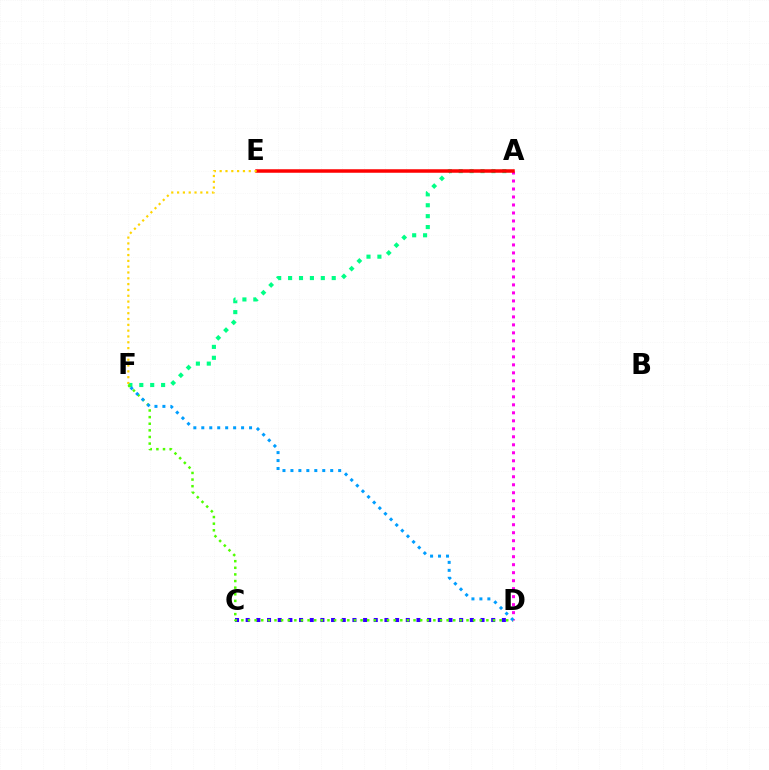{('A', 'F'): [{'color': '#00ff86', 'line_style': 'dotted', 'thickness': 2.96}], ('C', 'D'): [{'color': '#3700ff', 'line_style': 'dotted', 'thickness': 2.9}], ('D', 'F'): [{'color': '#4fff00', 'line_style': 'dotted', 'thickness': 1.8}, {'color': '#009eff', 'line_style': 'dotted', 'thickness': 2.16}], ('A', 'D'): [{'color': '#ff00ed', 'line_style': 'dotted', 'thickness': 2.17}], ('A', 'E'): [{'color': '#ff0000', 'line_style': 'solid', 'thickness': 2.52}], ('E', 'F'): [{'color': '#ffd500', 'line_style': 'dotted', 'thickness': 1.58}]}